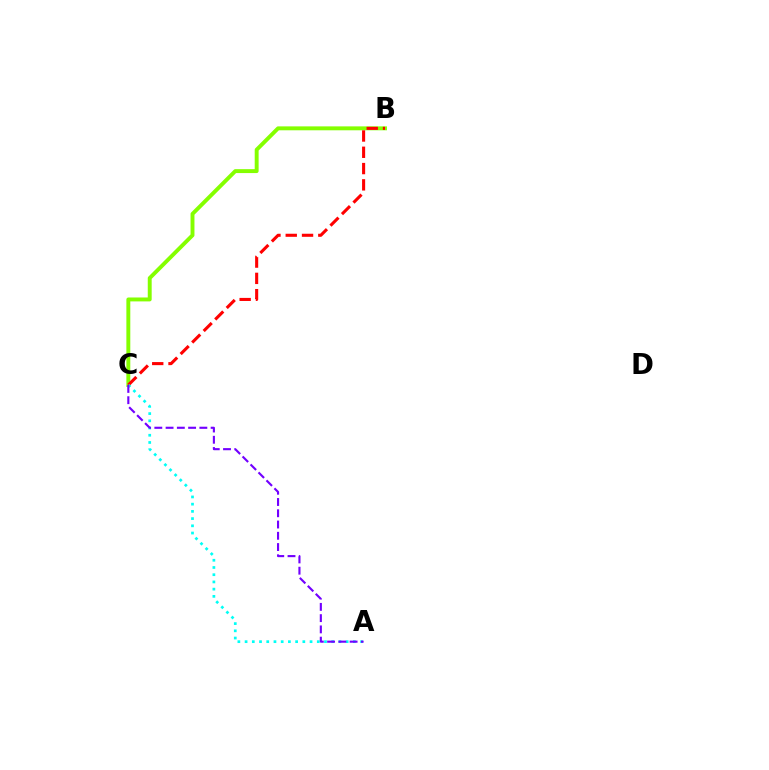{('B', 'C'): [{'color': '#84ff00', 'line_style': 'solid', 'thickness': 2.82}, {'color': '#ff0000', 'line_style': 'dashed', 'thickness': 2.21}], ('A', 'C'): [{'color': '#00fff6', 'line_style': 'dotted', 'thickness': 1.96}, {'color': '#7200ff', 'line_style': 'dashed', 'thickness': 1.53}]}